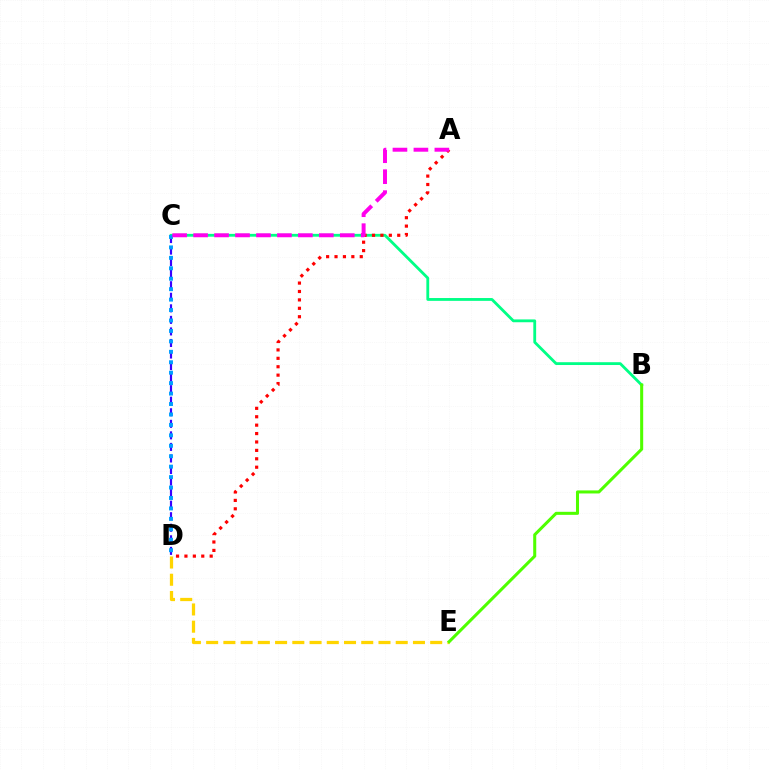{('B', 'C'): [{'color': '#00ff86', 'line_style': 'solid', 'thickness': 2.03}], ('C', 'D'): [{'color': '#3700ff', 'line_style': 'dashed', 'thickness': 1.57}, {'color': '#009eff', 'line_style': 'dotted', 'thickness': 2.84}], ('D', 'E'): [{'color': '#ffd500', 'line_style': 'dashed', 'thickness': 2.34}], ('A', 'D'): [{'color': '#ff0000', 'line_style': 'dotted', 'thickness': 2.29}], ('A', 'C'): [{'color': '#ff00ed', 'line_style': 'dashed', 'thickness': 2.85}], ('B', 'E'): [{'color': '#4fff00', 'line_style': 'solid', 'thickness': 2.19}]}